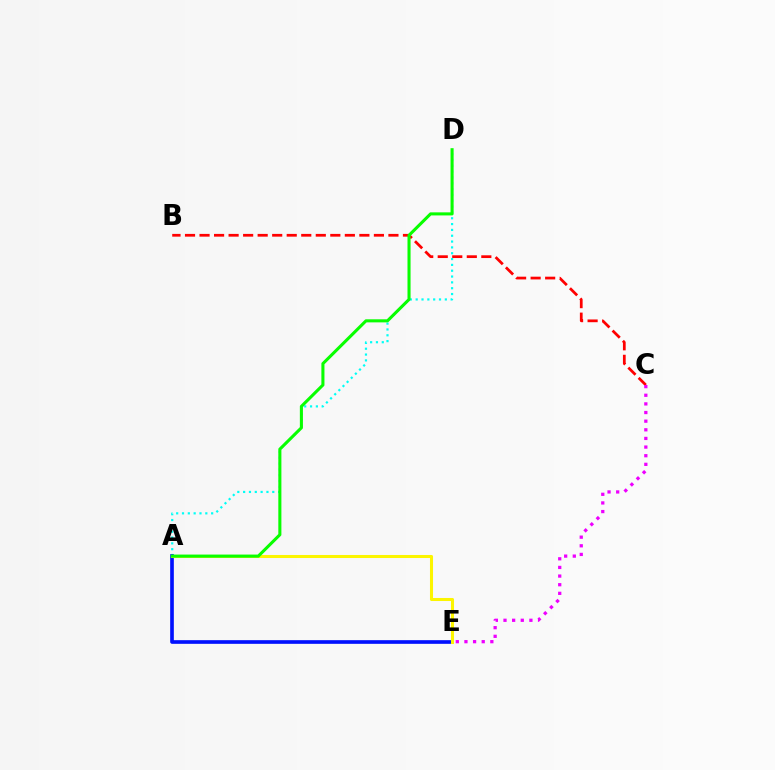{('A', 'D'): [{'color': '#00fff6', 'line_style': 'dotted', 'thickness': 1.58}, {'color': '#08ff00', 'line_style': 'solid', 'thickness': 2.21}], ('A', 'E'): [{'color': '#0010ff', 'line_style': 'solid', 'thickness': 2.63}, {'color': '#fcf500', 'line_style': 'solid', 'thickness': 2.19}], ('B', 'C'): [{'color': '#ff0000', 'line_style': 'dashed', 'thickness': 1.97}], ('C', 'E'): [{'color': '#ee00ff', 'line_style': 'dotted', 'thickness': 2.35}]}